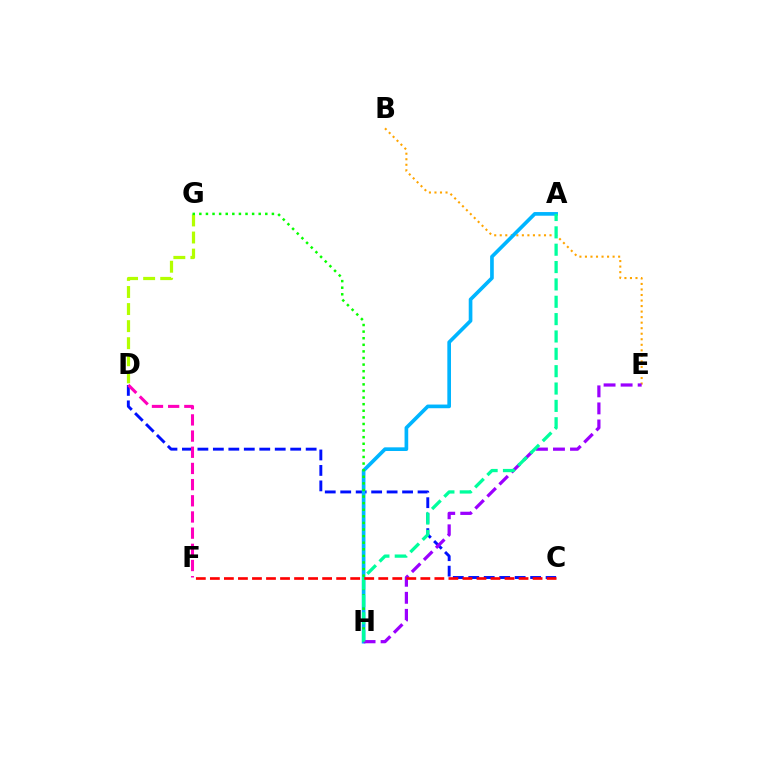{('D', 'G'): [{'color': '#b3ff00', 'line_style': 'dashed', 'thickness': 2.32}], ('C', 'D'): [{'color': '#0010ff', 'line_style': 'dashed', 'thickness': 2.1}], ('B', 'E'): [{'color': '#ffa500', 'line_style': 'dotted', 'thickness': 1.5}], ('A', 'H'): [{'color': '#00b5ff', 'line_style': 'solid', 'thickness': 2.64}, {'color': '#00ff9d', 'line_style': 'dashed', 'thickness': 2.36}], ('G', 'H'): [{'color': '#08ff00', 'line_style': 'dotted', 'thickness': 1.79}], ('E', 'H'): [{'color': '#9b00ff', 'line_style': 'dashed', 'thickness': 2.31}], ('D', 'F'): [{'color': '#ff00bd', 'line_style': 'dashed', 'thickness': 2.2}], ('C', 'F'): [{'color': '#ff0000', 'line_style': 'dashed', 'thickness': 1.91}]}